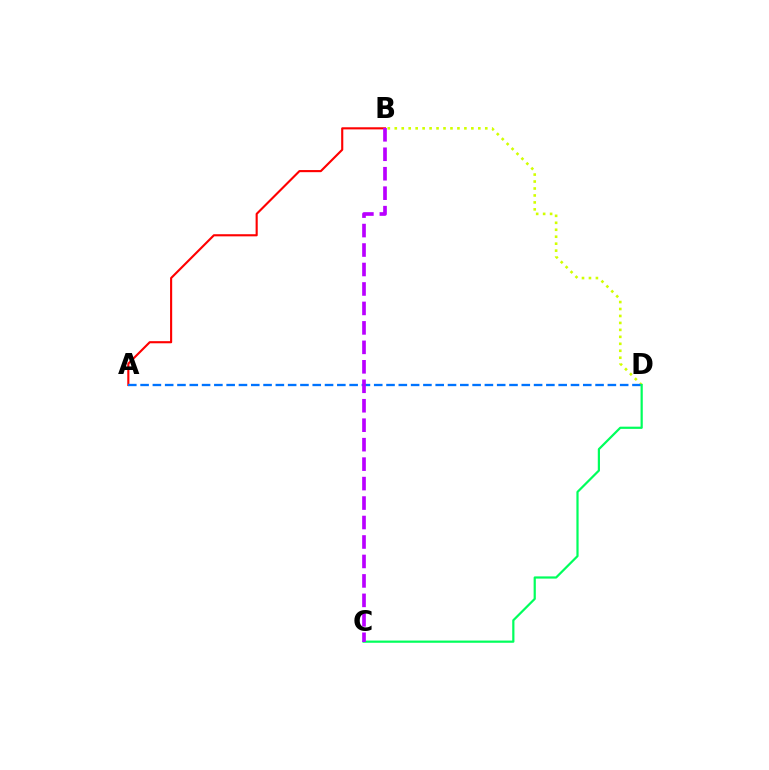{('A', 'B'): [{'color': '#ff0000', 'line_style': 'solid', 'thickness': 1.53}], ('B', 'D'): [{'color': '#d1ff00', 'line_style': 'dotted', 'thickness': 1.89}], ('A', 'D'): [{'color': '#0074ff', 'line_style': 'dashed', 'thickness': 1.67}], ('C', 'D'): [{'color': '#00ff5c', 'line_style': 'solid', 'thickness': 1.59}], ('B', 'C'): [{'color': '#b900ff', 'line_style': 'dashed', 'thickness': 2.64}]}